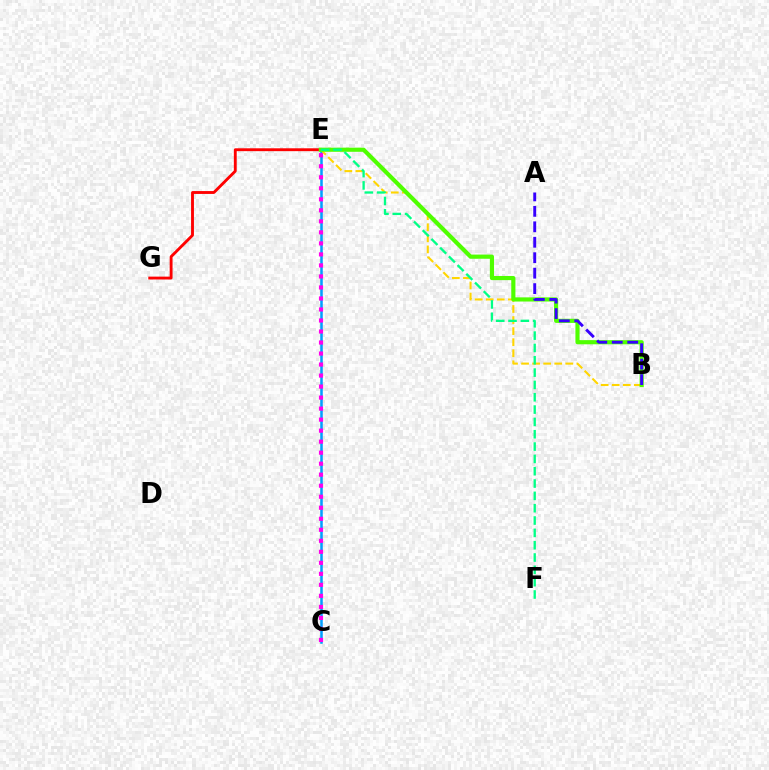{('E', 'G'): [{'color': '#ff0000', 'line_style': 'solid', 'thickness': 2.06}], ('C', 'E'): [{'color': '#009eff', 'line_style': 'solid', 'thickness': 1.82}, {'color': '#ff00ed', 'line_style': 'dotted', 'thickness': 2.99}], ('B', 'E'): [{'color': '#ffd500', 'line_style': 'dashed', 'thickness': 1.5}, {'color': '#4fff00', 'line_style': 'solid', 'thickness': 2.99}], ('A', 'B'): [{'color': '#3700ff', 'line_style': 'dashed', 'thickness': 2.1}], ('E', 'F'): [{'color': '#00ff86', 'line_style': 'dashed', 'thickness': 1.67}]}